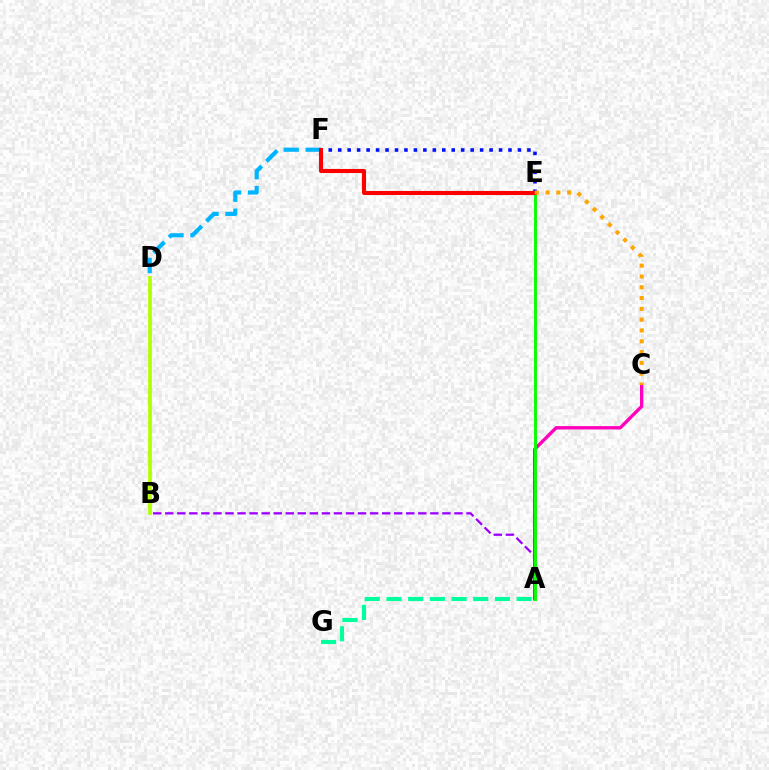{('E', 'F'): [{'color': '#0010ff', 'line_style': 'dotted', 'thickness': 2.57}, {'color': '#ff0000', 'line_style': 'solid', 'thickness': 2.93}], ('A', 'B'): [{'color': '#9b00ff', 'line_style': 'dashed', 'thickness': 1.64}], ('A', 'G'): [{'color': '#00ff9d', 'line_style': 'dashed', 'thickness': 2.95}], ('B', 'D'): [{'color': '#b3ff00', 'line_style': 'solid', 'thickness': 2.68}], ('D', 'F'): [{'color': '#00b5ff', 'line_style': 'dashed', 'thickness': 2.98}], ('A', 'C'): [{'color': '#ff00bd', 'line_style': 'solid', 'thickness': 2.4}], ('A', 'E'): [{'color': '#08ff00', 'line_style': 'solid', 'thickness': 2.1}], ('C', 'E'): [{'color': '#ffa500', 'line_style': 'dotted', 'thickness': 2.94}]}